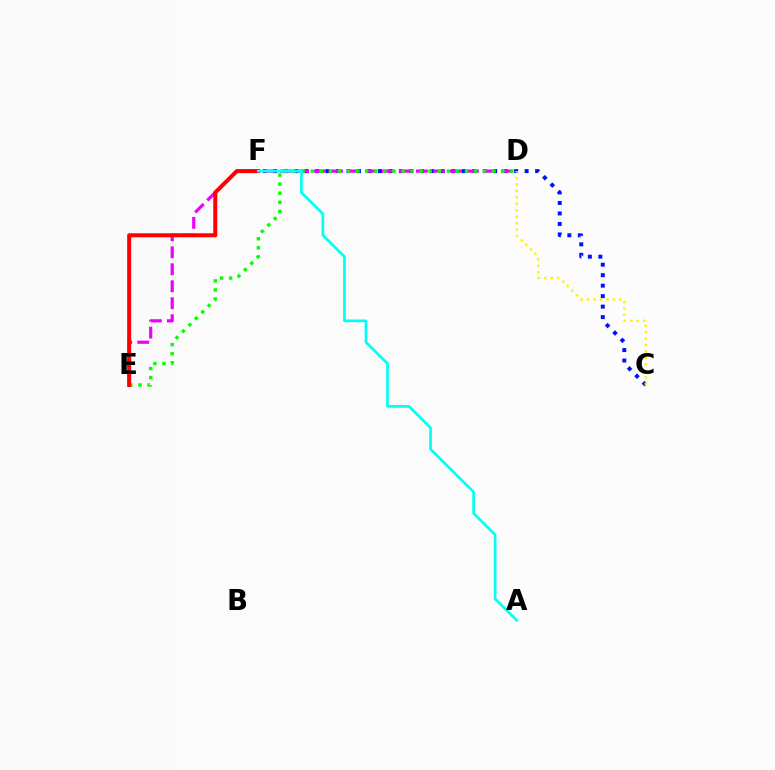{('C', 'F'): [{'color': '#0010ff', 'line_style': 'dotted', 'thickness': 2.85}], ('D', 'E'): [{'color': '#ee00ff', 'line_style': 'dashed', 'thickness': 2.31}, {'color': '#08ff00', 'line_style': 'dotted', 'thickness': 2.47}], ('E', 'F'): [{'color': '#ff0000', 'line_style': 'solid', 'thickness': 2.89}], ('C', 'D'): [{'color': '#fcf500', 'line_style': 'dotted', 'thickness': 1.75}], ('A', 'F'): [{'color': '#00fff6', 'line_style': 'solid', 'thickness': 1.93}]}